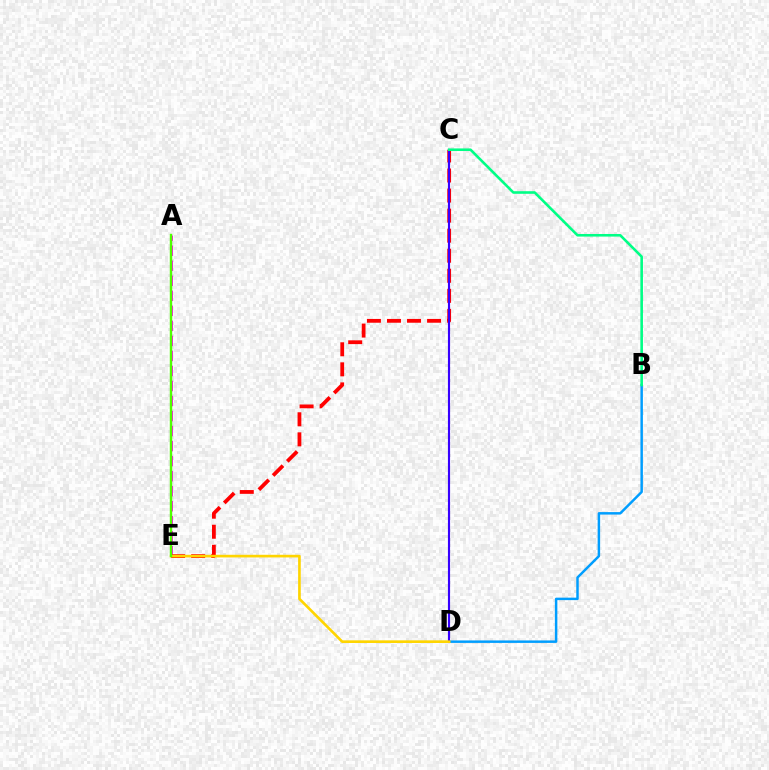{('A', 'E'): [{'color': '#ff00ed', 'line_style': 'dashed', 'thickness': 2.04}, {'color': '#4fff00', 'line_style': 'solid', 'thickness': 1.74}], ('B', 'D'): [{'color': '#009eff', 'line_style': 'solid', 'thickness': 1.78}], ('C', 'E'): [{'color': '#ff0000', 'line_style': 'dashed', 'thickness': 2.72}], ('C', 'D'): [{'color': '#3700ff', 'line_style': 'solid', 'thickness': 1.54}], ('B', 'C'): [{'color': '#00ff86', 'line_style': 'solid', 'thickness': 1.87}], ('D', 'E'): [{'color': '#ffd500', 'line_style': 'solid', 'thickness': 1.91}]}